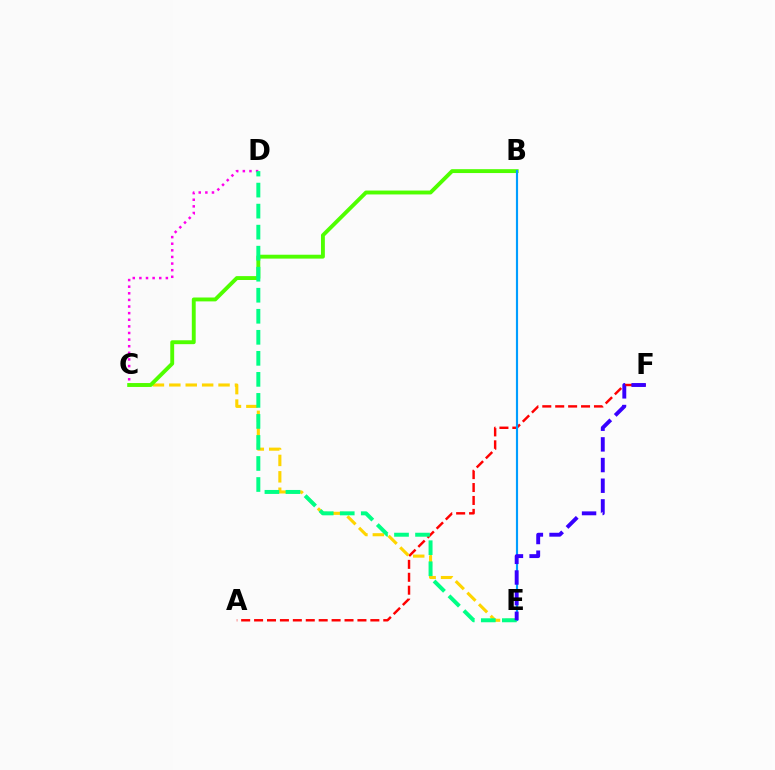{('A', 'F'): [{'color': '#ff0000', 'line_style': 'dashed', 'thickness': 1.76}], ('C', 'E'): [{'color': '#ffd500', 'line_style': 'dashed', 'thickness': 2.23}], ('C', 'D'): [{'color': '#ff00ed', 'line_style': 'dotted', 'thickness': 1.8}], ('B', 'C'): [{'color': '#4fff00', 'line_style': 'solid', 'thickness': 2.8}], ('B', 'E'): [{'color': '#009eff', 'line_style': 'solid', 'thickness': 1.55}], ('D', 'E'): [{'color': '#00ff86', 'line_style': 'dashed', 'thickness': 2.86}], ('E', 'F'): [{'color': '#3700ff', 'line_style': 'dashed', 'thickness': 2.81}]}